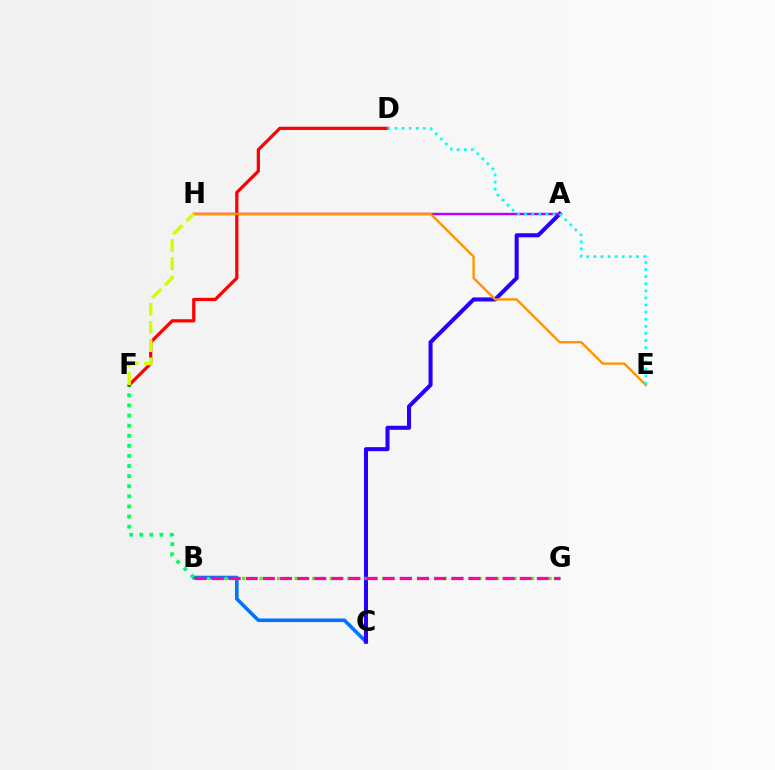{('B', 'C'): [{'color': '#0074ff', 'line_style': 'solid', 'thickness': 2.58}], ('B', 'F'): [{'color': '#00ff5c', 'line_style': 'dotted', 'thickness': 2.74}], ('A', 'C'): [{'color': '#2500ff', 'line_style': 'solid', 'thickness': 2.92}], ('A', 'H'): [{'color': '#b900ff', 'line_style': 'solid', 'thickness': 1.73}], ('D', 'F'): [{'color': '#ff0000', 'line_style': 'solid', 'thickness': 2.33}], ('B', 'G'): [{'color': '#3dff00', 'line_style': 'dotted', 'thickness': 2.38}, {'color': '#ff00ac', 'line_style': 'dashed', 'thickness': 2.33}], ('E', 'H'): [{'color': '#ff9400', 'line_style': 'solid', 'thickness': 1.71}], ('F', 'H'): [{'color': '#d1ff00', 'line_style': 'dashed', 'thickness': 2.47}], ('D', 'E'): [{'color': '#00fff6', 'line_style': 'dotted', 'thickness': 1.93}]}